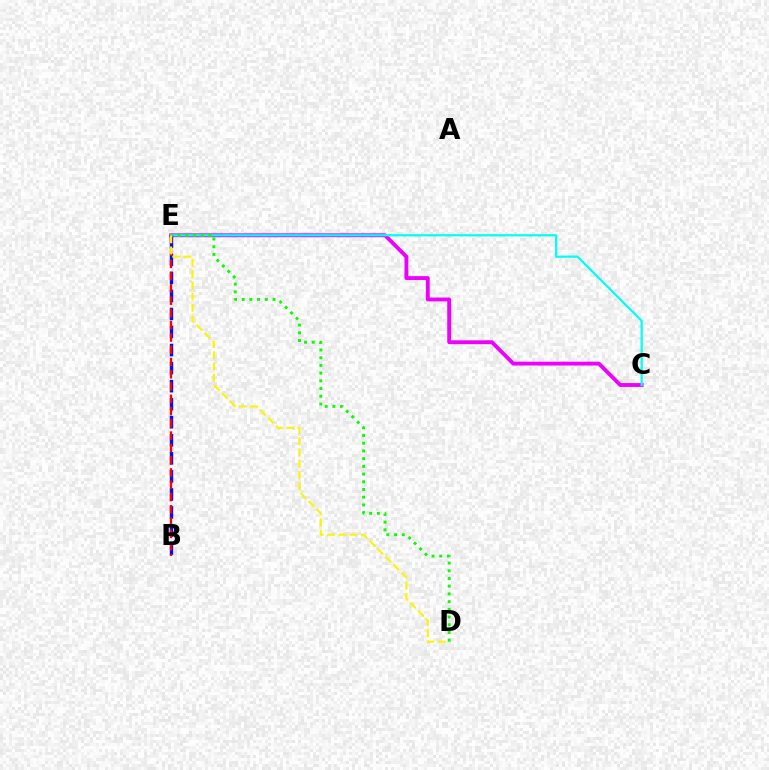{('C', 'E'): [{'color': '#ee00ff', 'line_style': 'solid', 'thickness': 2.78}, {'color': '#00fff6', 'line_style': 'solid', 'thickness': 1.6}], ('B', 'E'): [{'color': '#0010ff', 'line_style': 'dashed', 'thickness': 2.45}, {'color': '#ff0000', 'line_style': 'dashed', 'thickness': 1.67}], ('D', 'E'): [{'color': '#08ff00', 'line_style': 'dotted', 'thickness': 2.1}, {'color': '#fcf500', 'line_style': 'dashed', 'thickness': 1.53}]}